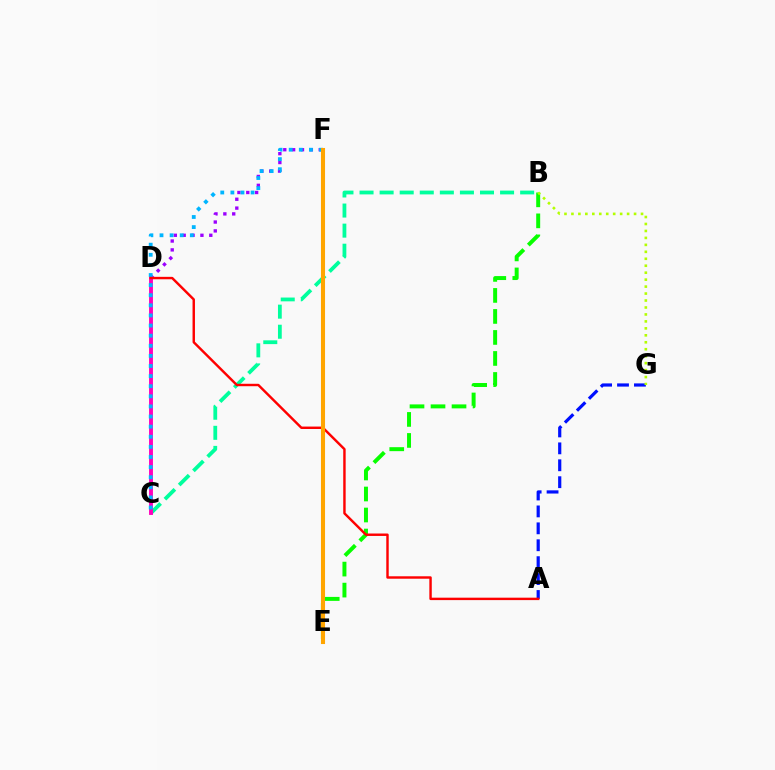{('D', 'F'): [{'color': '#9b00ff', 'line_style': 'dotted', 'thickness': 2.41}], ('B', 'C'): [{'color': '#00ff9d', 'line_style': 'dashed', 'thickness': 2.73}], ('A', 'G'): [{'color': '#0010ff', 'line_style': 'dashed', 'thickness': 2.3}], ('C', 'D'): [{'color': '#ff00bd', 'line_style': 'solid', 'thickness': 2.79}], ('B', 'E'): [{'color': '#08ff00', 'line_style': 'dashed', 'thickness': 2.85}], ('B', 'G'): [{'color': '#b3ff00', 'line_style': 'dotted', 'thickness': 1.89}], ('C', 'F'): [{'color': '#00b5ff', 'line_style': 'dotted', 'thickness': 2.75}], ('A', 'D'): [{'color': '#ff0000', 'line_style': 'solid', 'thickness': 1.75}], ('E', 'F'): [{'color': '#ffa500', 'line_style': 'solid', 'thickness': 2.93}]}